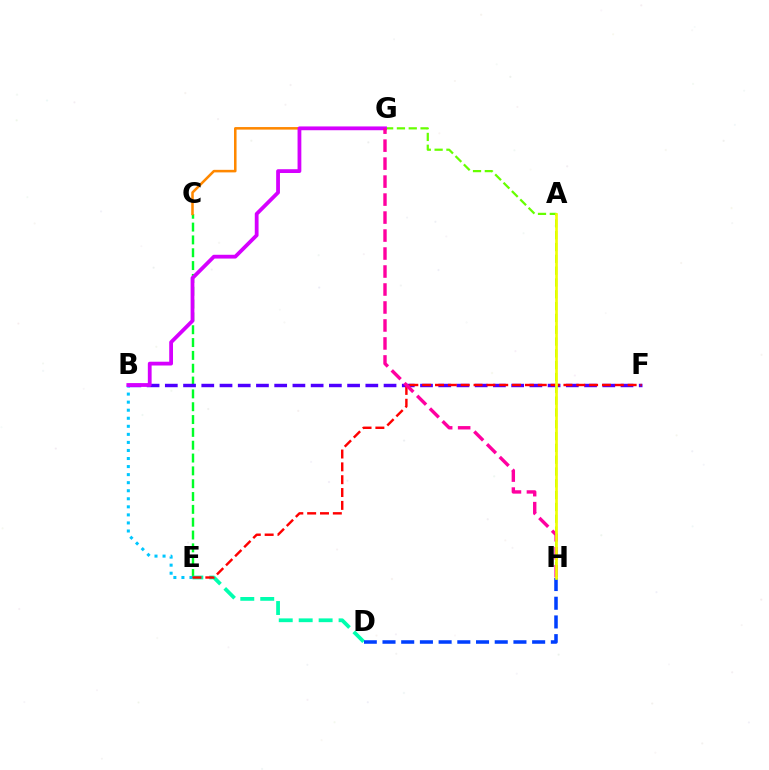{('C', 'E'): [{'color': '#00ff27', 'line_style': 'dashed', 'thickness': 1.74}], ('D', 'E'): [{'color': '#00ffaf', 'line_style': 'dashed', 'thickness': 2.71}], ('B', 'E'): [{'color': '#00c7ff', 'line_style': 'dotted', 'thickness': 2.19}], ('C', 'G'): [{'color': '#ff8800', 'line_style': 'solid', 'thickness': 1.83}], ('D', 'H'): [{'color': '#003fff', 'line_style': 'dashed', 'thickness': 2.54}], ('G', 'H'): [{'color': '#66ff00', 'line_style': 'dashed', 'thickness': 1.6}, {'color': '#ff00a0', 'line_style': 'dashed', 'thickness': 2.44}], ('B', 'F'): [{'color': '#4f00ff', 'line_style': 'dashed', 'thickness': 2.48}], ('E', 'F'): [{'color': '#ff0000', 'line_style': 'dashed', 'thickness': 1.74}], ('B', 'G'): [{'color': '#d600ff', 'line_style': 'solid', 'thickness': 2.73}], ('A', 'H'): [{'color': '#eeff00', 'line_style': 'solid', 'thickness': 1.91}]}